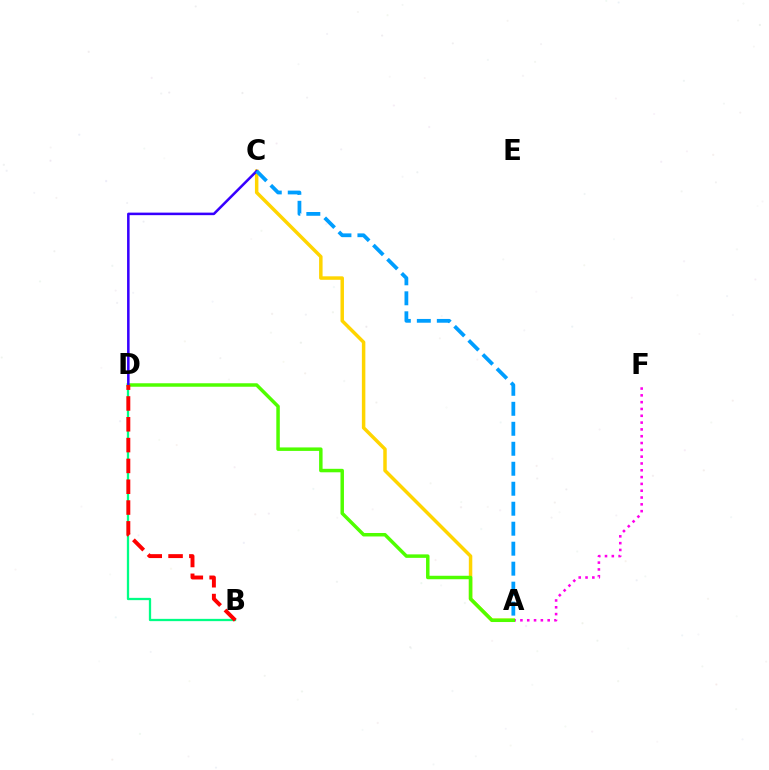{('A', 'C'): [{'color': '#ffd500', 'line_style': 'solid', 'thickness': 2.51}, {'color': '#009eff', 'line_style': 'dashed', 'thickness': 2.71}], ('A', 'F'): [{'color': '#ff00ed', 'line_style': 'dotted', 'thickness': 1.85}], ('A', 'D'): [{'color': '#4fff00', 'line_style': 'solid', 'thickness': 2.5}], ('B', 'D'): [{'color': '#00ff86', 'line_style': 'solid', 'thickness': 1.64}, {'color': '#ff0000', 'line_style': 'dashed', 'thickness': 2.83}], ('C', 'D'): [{'color': '#3700ff', 'line_style': 'solid', 'thickness': 1.83}]}